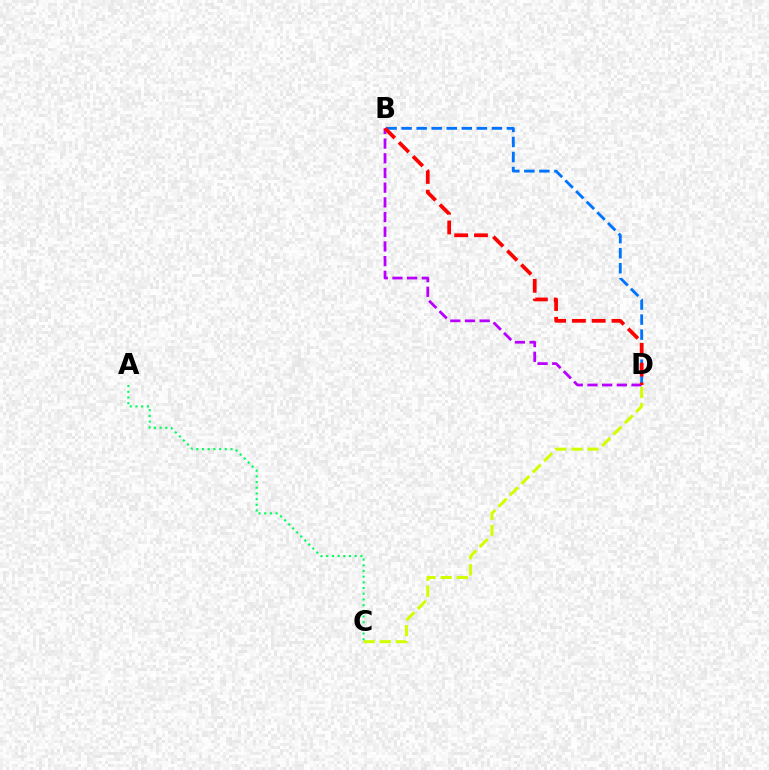{('B', 'D'): [{'color': '#0074ff', 'line_style': 'dashed', 'thickness': 2.04}, {'color': '#b900ff', 'line_style': 'dashed', 'thickness': 2.0}, {'color': '#ff0000', 'line_style': 'dashed', 'thickness': 2.69}], ('C', 'D'): [{'color': '#d1ff00', 'line_style': 'dashed', 'thickness': 2.18}], ('A', 'C'): [{'color': '#00ff5c', 'line_style': 'dotted', 'thickness': 1.55}]}